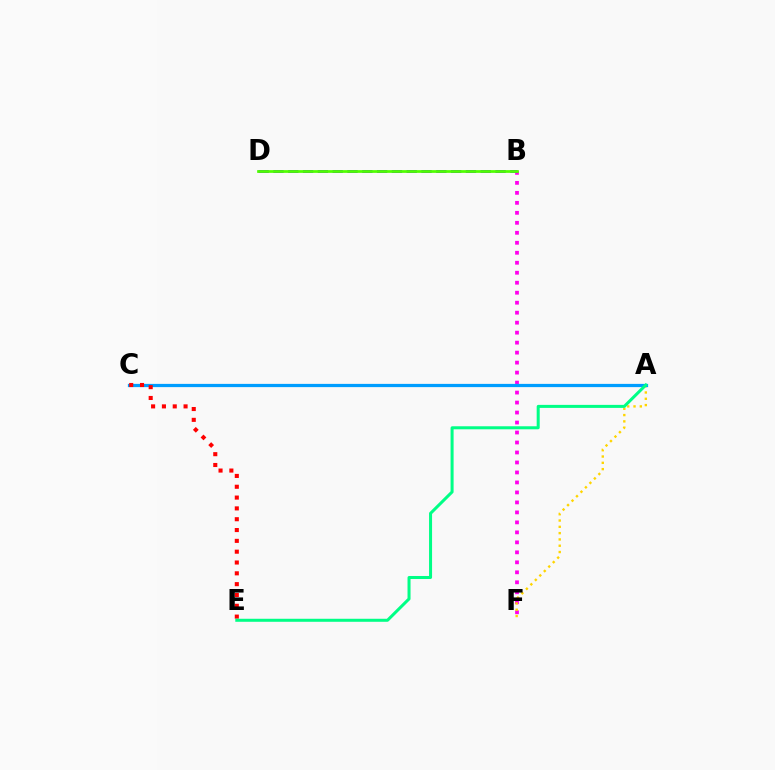{('B', 'F'): [{'color': '#ff00ed', 'line_style': 'dotted', 'thickness': 2.71}], ('A', 'F'): [{'color': '#ffd500', 'line_style': 'dotted', 'thickness': 1.71}], ('B', 'D'): [{'color': '#3700ff', 'line_style': 'dashed', 'thickness': 2.01}, {'color': '#4fff00', 'line_style': 'solid', 'thickness': 1.96}], ('A', 'C'): [{'color': '#009eff', 'line_style': 'solid', 'thickness': 2.33}], ('C', 'E'): [{'color': '#ff0000', 'line_style': 'dotted', 'thickness': 2.94}], ('A', 'E'): [{'color': '#00ff86', 'line_style': 'solid', 'thickness': 2.17}]}